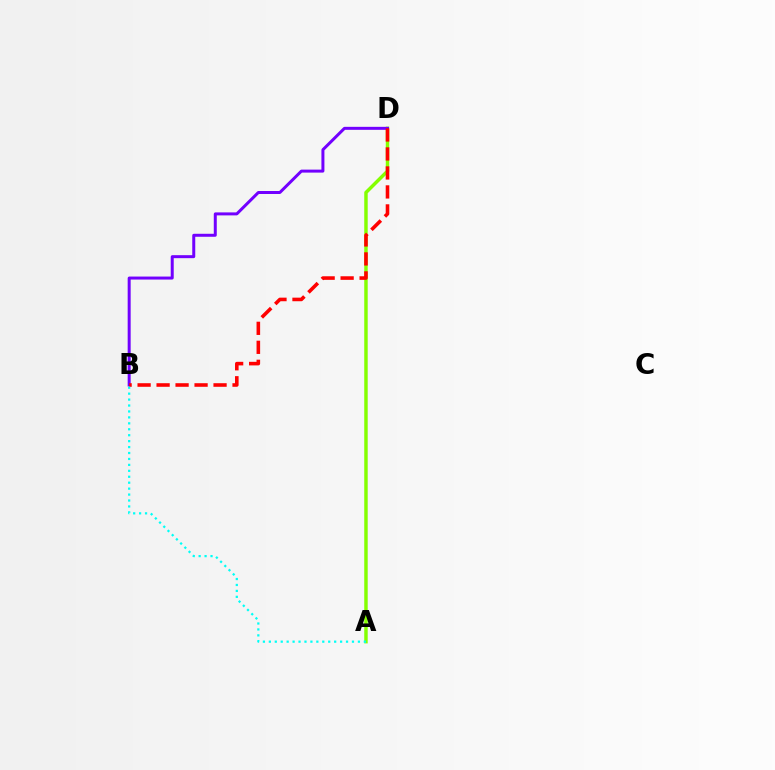{('A', 'D'): [{'color': '#84ff00', 'line_style': 'solid', 'thickness': 2.49}], ('B', 'D'): [{'color': '#7200ff', 'line_style': 'solid', 'thickness': 2.15}, {'color': '#ff0000', 'line_style': 'dashed', 'thickness': 2.58}], ('A', 'B'): [{'color': '#00fff6', 'line_style': 'dotted', 'thickness': 1.61}]}